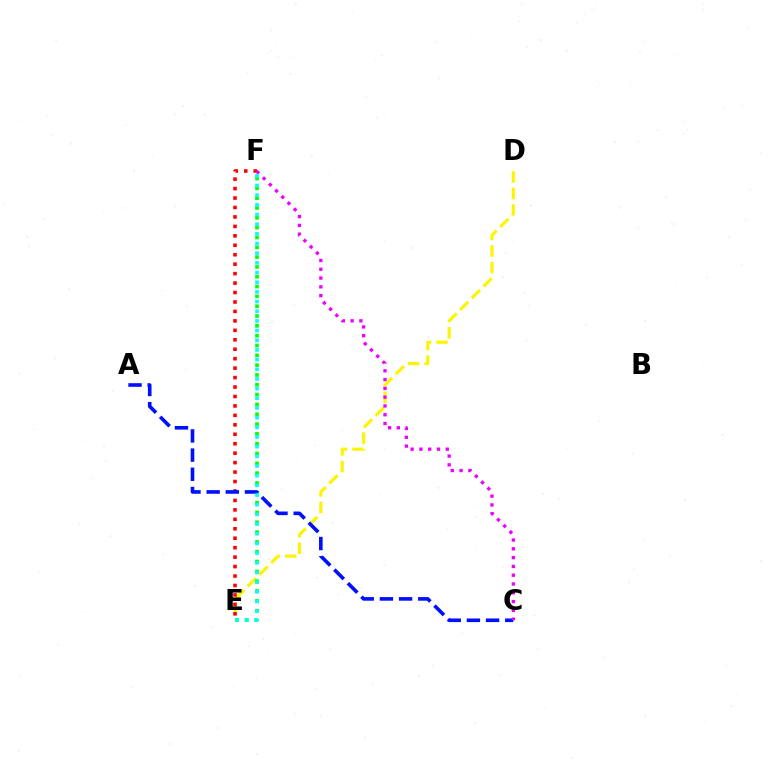{('D', 'E'): [{'color': '#fcf500', 'line_style': 'dashed', 'thickness': 2.25}], ('E', 'F'): [{'color': '#ff0000', 'line_style': 'dotted', 'thickness': 2.57}, {'color': '#08ff00', 'line_style': 'dotted', 'thickness': 2.67}, {'color': '#00fff6', 'line_style': 'dotted', 'thickness': 2.63}], ('A', 'C'): [{'color': '#0010ff', 'line_style': 'dashed', 'thickness': 2.6}], ('C', 'F'): [{'color': '#ee00ff', 'line_style': 'dotted', 'thickness': 2.39}]}